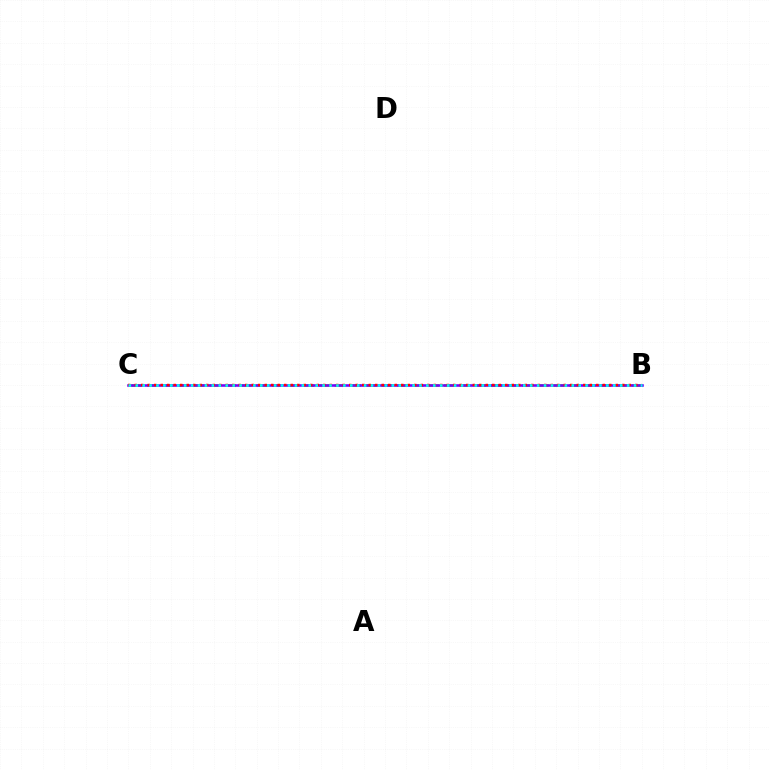{('B', 'C'): [{'color': '#84ff00', 'line_style': 'dashed', 'thickness': 2.12}, {'color': '#7200ff', 'line_style': 'solid', 'thickness': 1.86}, {'color': '#ff0000', 'line_style': 'dotted', 'thickness': 1.77}, {'color': '#00fff6', 'line_style': 'dotted', 'thickness': 1.88}]}